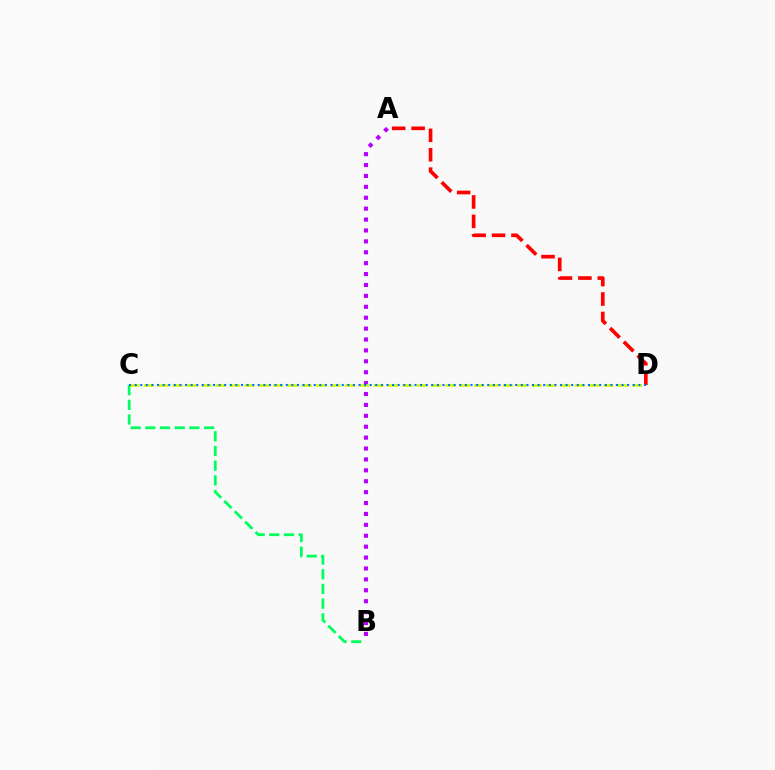{('B', 'C'): [{'color': '#00ff5c', 'line_style': 'dashed', 'thickness': 2.0}], ('A', 'B'): [{'color': '#b900ff', 'line_style': 'dotted', 'thickness': 2.96}], ('A', 'D'): [{'color': '#ff0000', 'line_style': 'dashed', 'thickness': 2.64}], ('C', 'D'): [{'color': '#d1ff00', 'line_style': 'dashed', 'thickness': 1.95}, {'color': '#0074ff', 'line_style': 'dotted', 'thickness': 1.52}]}